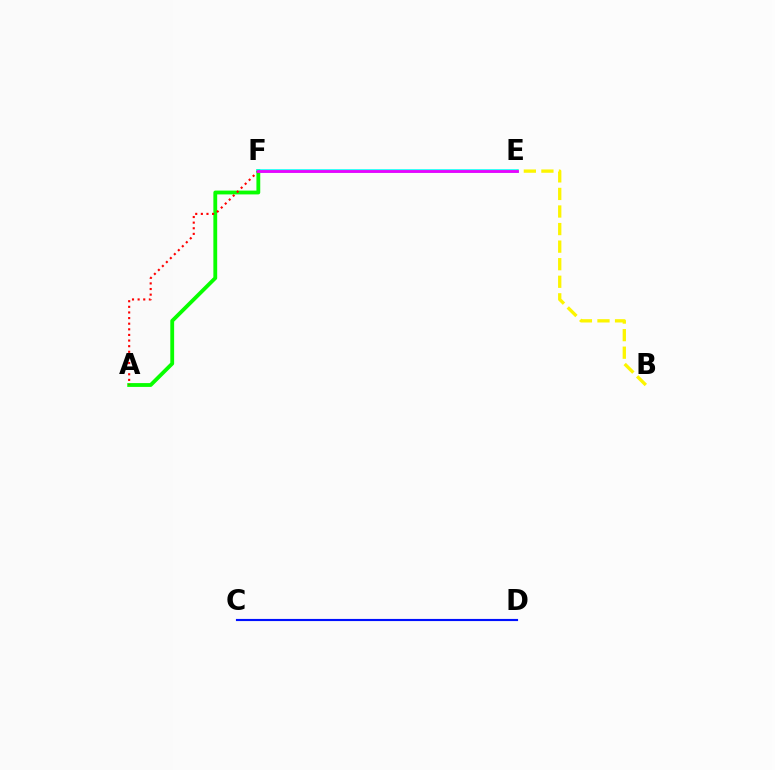{('A', 'F'): [{'color': '#08ff00', 'line_style': 'solid', 'thickness': 2.75}, {'color': '#ff0000', 'line_style': 'dotted', 'thickness': 1.53}], ('B', 'E'): [{'color': '#fcf500', 'line_style': 'dashed', 'thickness': 2.39}], ('E', 'F'): [{'color': '#00fff6', 'line_style': 'solid', 'thickness': 2.55}, {'color': '#ee00ff', 'line_style': 'solid', 'thickness': 2.02}], ('C', 'D'): [{'color': '#0010ff', 'line_style': 'solid', 'thickness': 1.54}]}